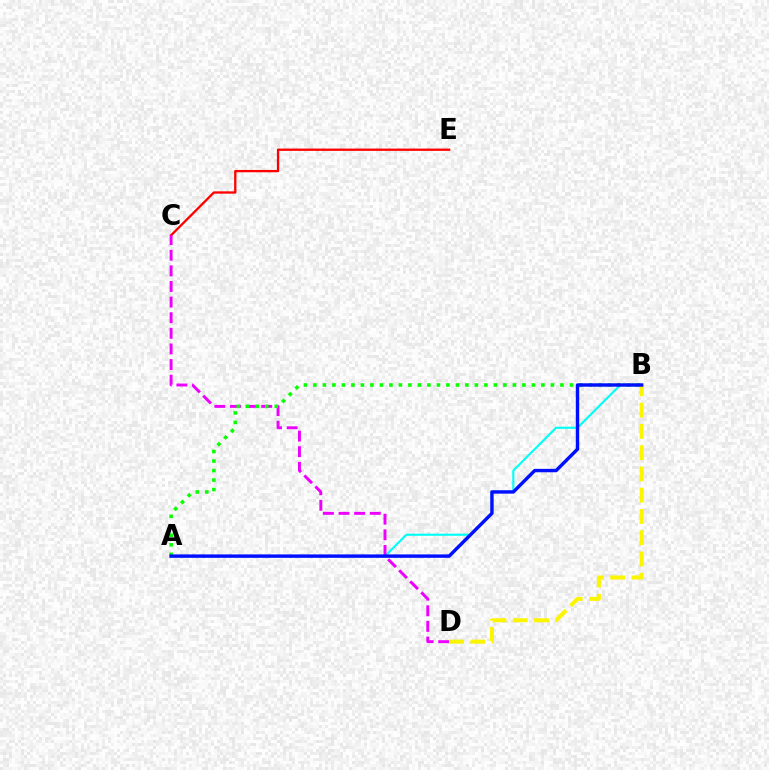{('C', 'E'): [{'color': '#ff0000', 'line_style': 'solid', 'thickness': 1.66}], ('A', 'B'): [{'color': '#00fff6', 'line_style': 'solid', 'thickness': 1.54}, {'color': '#08ff00', 'line_style': 'dotted', 'thickness': 2.58}, {'color': '#0010ff', 'line_style': 'solid', 'thickness': 2.46}], ('C', 'D'): [{'color': '#ee00ff', 'line_style': 'dashed', 'thickness': 2.12}], ('B', 'D'): [{'color': '#fcf500', 'line_style': 'dashed', 'thickness': 2.89}]}